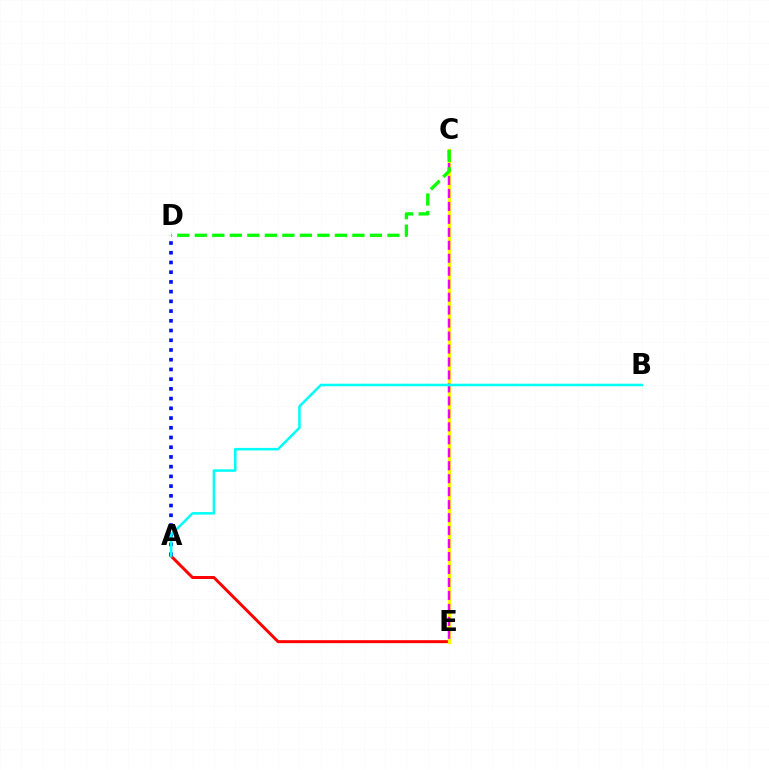{('A', 'E'): [{'color': '#ff0000', 'line_style': 'solid', 'thickness': 2.14}], ('C', 'E'): [{'color': '#fcf500', 'line_style': 'solid', 'thickness': 2.39}, {'color': '#ee00ff', 'line_style': 'dashed', 'thickness': 1.76}], ('A', 'D'): [{'color': '#0010ff', 'line_style': 'dotted', 'thickness': 2.64}], ('C', 'D'): [{'color': '#08ff00', 'line_style': 'dashed', 'thickness': 2.38}], ('A', 'B'): [{'color': '#00fff6', 'line_style': 'solid', 'thickness': 1.83}]}